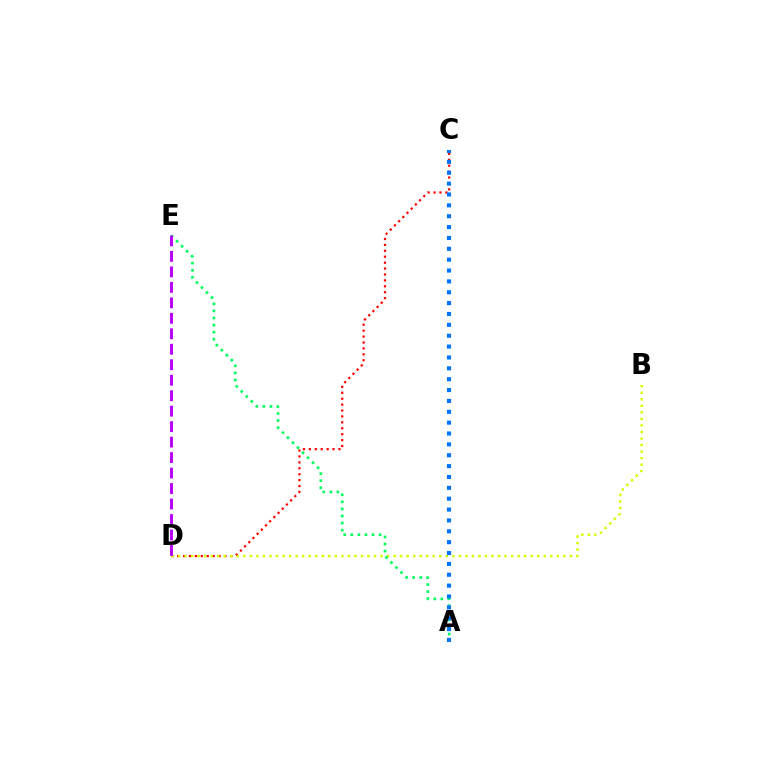{('C', 'D'): [{'color': '#ff0000', 'line_style': 'dotted', 'thickness': 1.61}], ('B', 'D'): [{'color': '#d1ff00', 'line_style': 'dotted', 'thickness': 1.77}], ('A', 'E'): [{'color': '#00ff5c', 'line_style': 'dotted', 'thickness': 1.92}], ('D', 'E'): [{'color': '#b900ff', 'line_style': 'dashed', 'thickness': 2.1}], ('A', 'C'): [{'color': '#0074ff', 'line_style': 'dotted', 'thickness': 2.95}]}